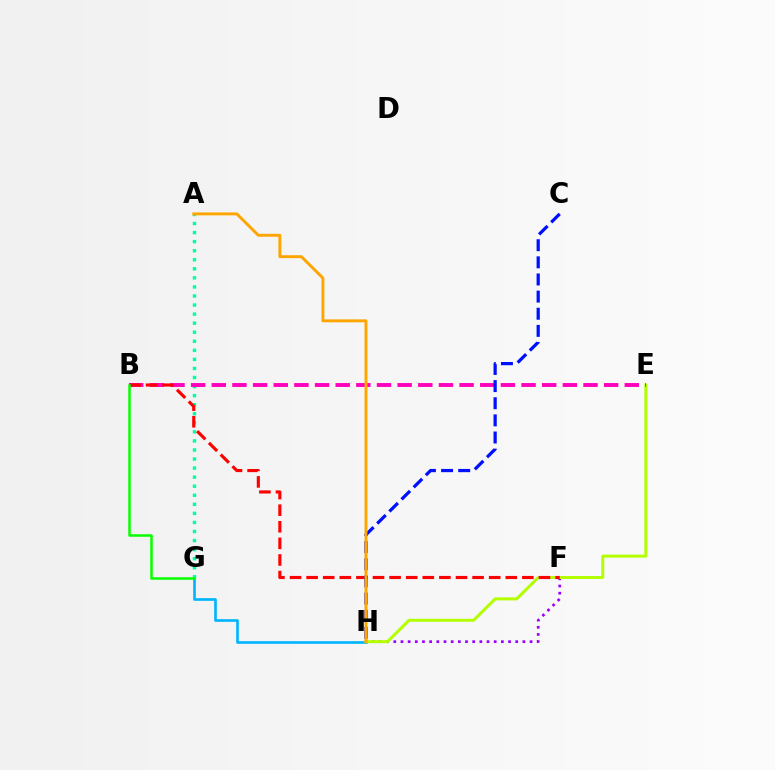{('F', 'H'): [{'color': '#9b00ff', 'line_style': 'dotted', 'thickness': 1.95}], ('G', 'H'): [{'color': '#00b5ff', 'line_style': 'solid', 'thickness': 1.91}], ('A', 'G'): [{'color': '#00ff9d', 'line_style': 'dotted', 'thickness': 2.46}], ('E', 'H'): [{'color': '#b3ff00', 'line_style': 'solid', 'thickness': 2.16}], ('B', 'E'): [{'color': '#ff00bd', 'line_style': 'dashed', 'thickness': 2.81}], ('B', 'F'): [{'color': '#ff0000', 'line_style': 'dashed', 'thickness': 2.25}], ('B', 'G'): [{'color': '#08ff00', 'line_style': 'solid', 'thickness': 1.82}], ('C', 'H'): [{'color': '#0010ff', 'line_style': 'dashed', 'thickness': 2.33}], ('A', 'H'): [{'color': '#ffa500', 'line_style': 'solid', 'thickness': 2.09}]}